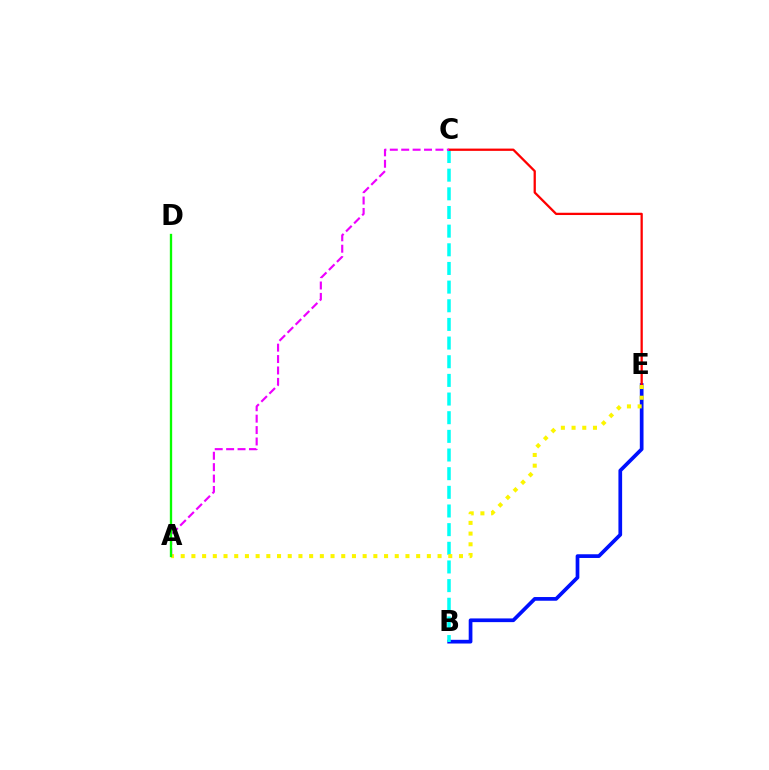{('B', 'E'): [{'color': '#0010ff', 'line_style': 'solid', 'thickness': 2.67}], ('B', 'C'): [{'color': '#00fff6', 'line_style': 'dashed', 'thickness': 2.53}], ('C', 'E'): [{'color': '#ff0000', 'line_style': 'solid', 'thickness': 1.64}], ('A', 'E'): [{'color': '#fcf500', 'line_style': 'dotted', 'thickness': 2.91}], ('A', 'C'): [{'color': '#ee00ff', 'line_style': 'dashed', 'thickness': 1.55}], ('A', 'D'): [{'color': '#08ff00', 'line_style': 'solid', 'thickness': 1.68}]}